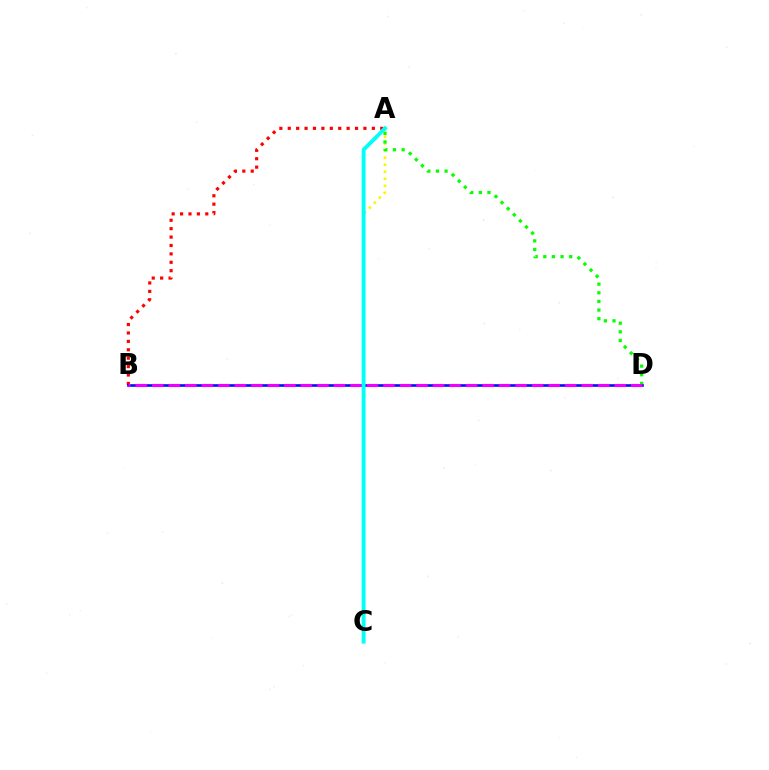{('A', 'C'): [{'color': '#fcf500', 'line_style': 'dotted', 'thickness': 1.91}, {'color': '#00fff6', 'line_style': 'solid', 'thickness': 2.8}], ('A', 'D'): [{'color': '#08ff00', 'line_style': 'dotted', 'thickness': 2.34}], ('A', 'B'): [{'color': '#ff0000', 'line_style': 'dotted', 'thickness': 2.28}], ('B', 'D'): [{'color': '#0010ff', 'line_style': 'solid', 'thickness': 1.9}, {'color': '#ee00ff', 'line_style': 'dashed', 'thickness': 2.24}]}